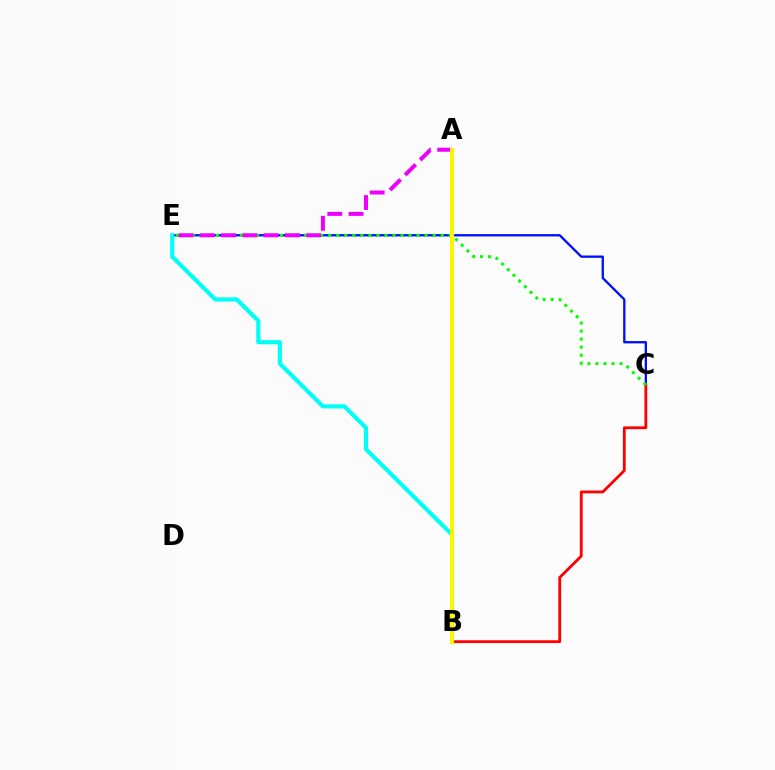{('C', 'E'): [{'color': '#0010ff', 'line_style': 'solid', 'thickness': 1.68}, {'color': '#08ff00', 'line_style': 'dotted', 'thickness': 2.18}], ('B', 'C'): [{'color': '#ff0000', 'line_style': 'solid', 'thickness': 2.02}], ('B', 'E'): [{'color': '#00fff6', 'line_style': 'solid', 'thickness': 2.98}], ('A', 'E'): [{'color': '#ee00ff', 'line_style': 'dashed', 'thickness': 2.89}], ('A', 'B'): [{'color': '#fcf500', 'line_style': 'solid', 'thickness': 2.89}]}